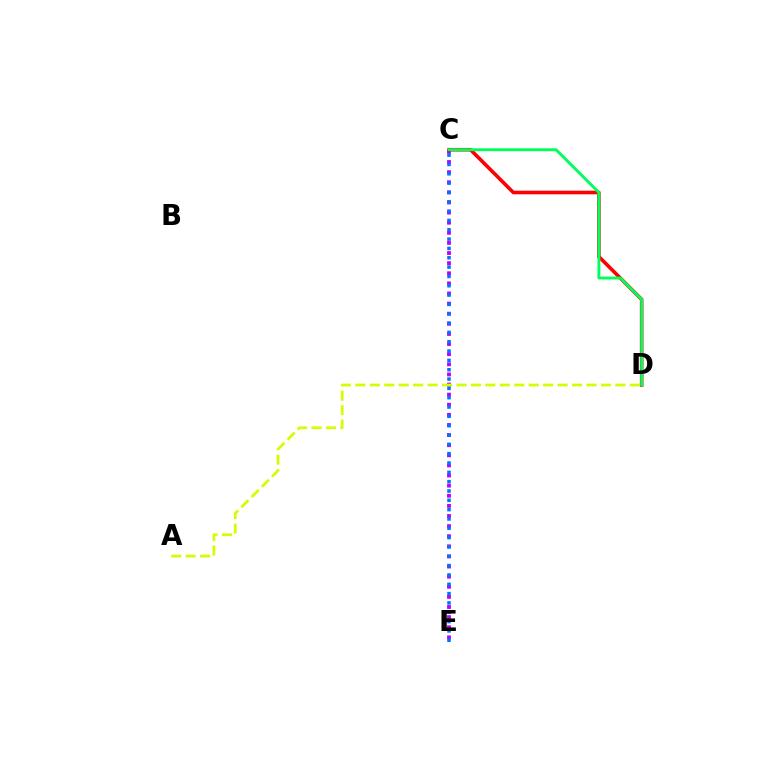{('C', 'E'): [{'color': '#b900ff', 'line_style': 'dotted', 'thickness': 2.75}, {'color': '#0074ff', 'line_style': 'dotted', 'thickness': 2.53}], ('C', 'D'): [{'color': '#ff0000', 'line_style': 'solid', 'thickness': 2.59}, {'color': '#00ff5c', 'line_style': 'solid', 'thickness': 2.08}], ('A', 'D'): [{'color': '#d1ff00', 'line_style': 'dashed', 'thickness': 1.96}]}